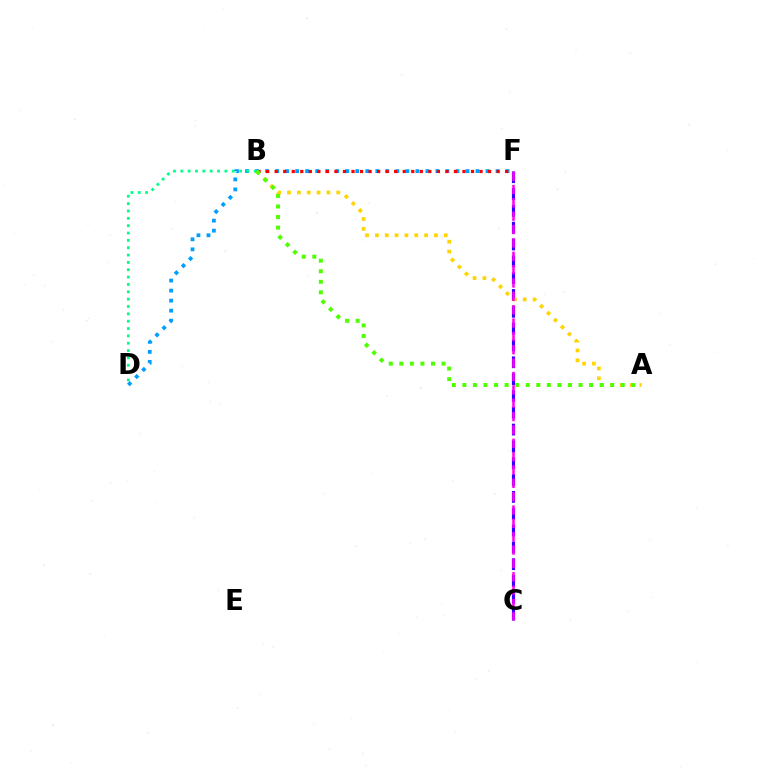{('D', 'F'): [{'color': '#009eff', 'line_style': 'dotted', 'thickness': 2.72}], ('B', 'F'): [{'color': '#ff0000', 'line_style': 'dotted', 'thickness': 2.32}], ('C', 'F'): [{'color': '#3700ff', 'line_style': 'dashed', 'thickness': 2.29}, {'color': '#ff00ed', 'line_style': 'dashed', 'thickness': 1.81}], ('B', 'D'): [{'color': '#00ff86', 'line_style': 'dotted', 'thickness': 2.0}], ('A', 'B'): [{'color': '#ffd500', 'line_style': 'dotted', 'thickness': 2.67}, {'color': '#4fff00', 'line_style': 'dotted', 'thickness': 2.87}]}